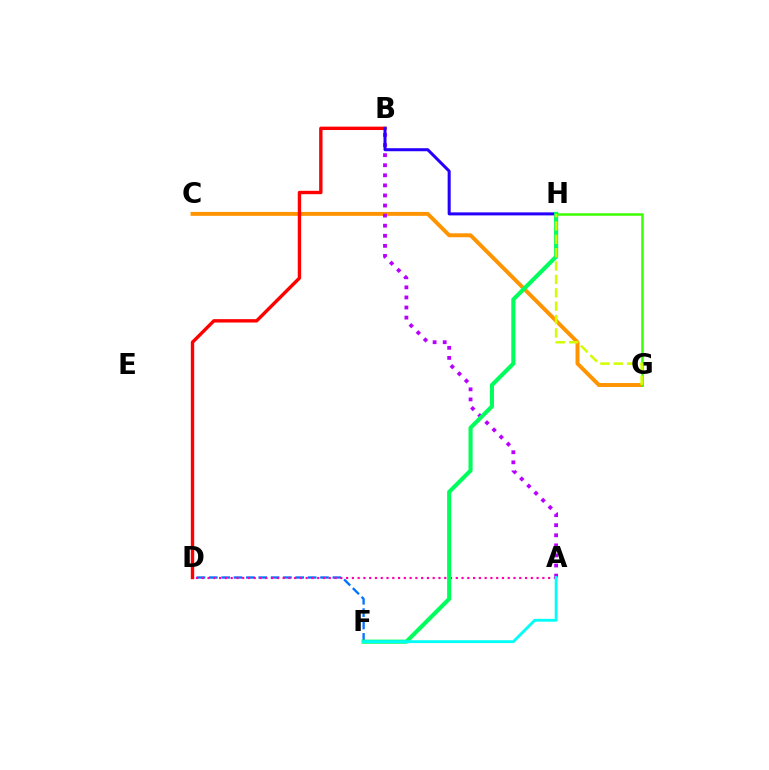{('C', 'G'): [{'color': '#ff9400', 'line_style': 'solid', 'thickness': 2.82}], ('A', 'B'): [{'color': '#b900ff', 'line_style': 'dotted', 'thickness': 2.74}], ('G', 'H'): [{'color': '#3dff00', 'line_style': 'solid', 'thickness': 1.8}, {'color': '#d1ff00', 'line_style': 'dashed', 'thickness': 1.82}], ('D', 'F'): [{'color': '#0074ff', 'line_style': 'dashed', 'thickness': 1.68}], ('B', 'D'): [{'color': '#ff0000', 'line_style': 'solid', 'thickness': 2.43}], ('A', 'D'): [{'color': '#ff00ac', 'line_style': 'dotted', 'thickness': 1.57}], ('B', 'H'): [{'color': '#2500ff', 'line_style': 'solid', 'thickness': 2.18}], ('F', 'H'): [{'color': '#00ff5c', 'line_style': 'solid', 'thickness': 2.96}], ('A', 'F'): [{'color': '#00fff6', 'line_style': 'solid', 'thickness': 2.05}]}